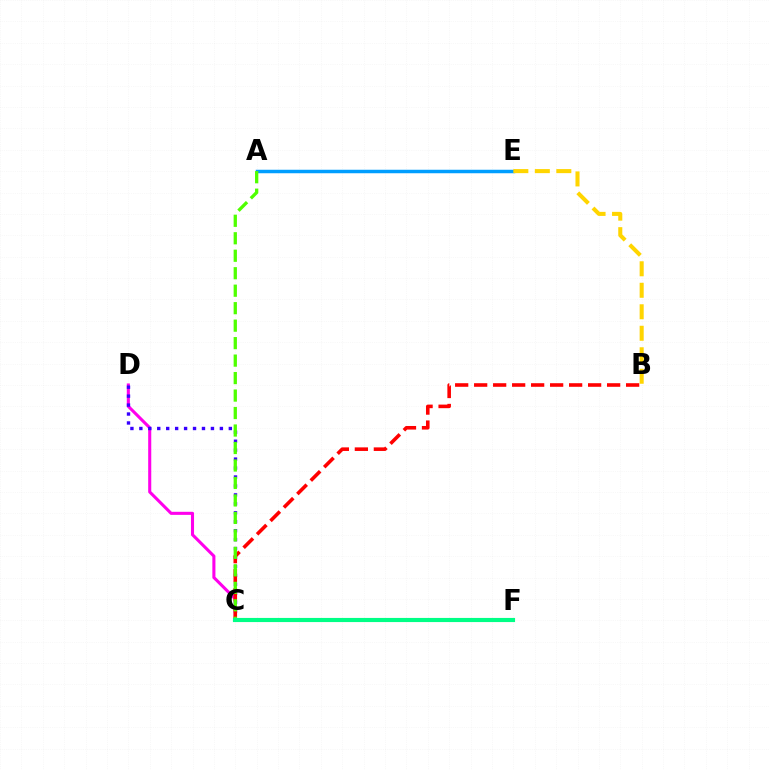{('A', 'E'): [{'color': '#009eff', 'line_style': 'solid', 'thickness': 2.52}], ('C', 'D'): [{'color': '#ff00ed', 'line_style': 'solid', 'thickness': 2.21}, {'color': '#3700ff', 'line_style': 'dotted', 'thickness': 2.43}], ('B', 'C'): [{'color': '#ff0000', 'line_style': 'dashed', 'thickness': 2.58}], ('A', 'C'): [{'color': '#4fff00', 'line_style': 'dashed', 'thickness': 2.37}], ('C', 'F'): [{'color': '#00ff86', 'line_style': 'solid', 'thickness': 2.97}], ('B', 'E'): [{'color': '#ffd500', 'line_style': 'dashed', 'thickness': 2.92}]}